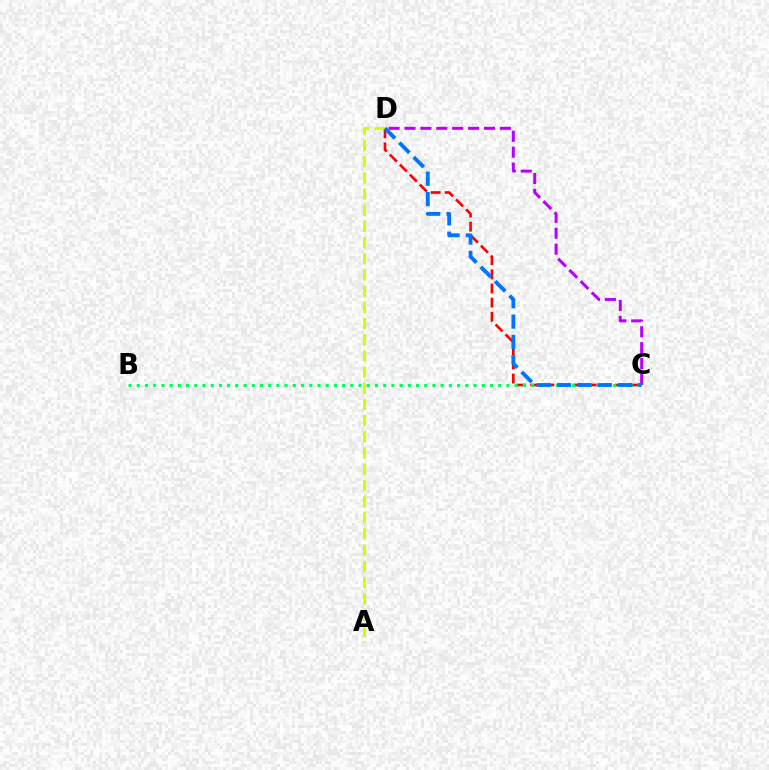{('C', 'D'): [{'color': '#ff0000', 'line_style': 'dashed', 'thickness': 1.92}, {'color': '#b900ff', 'line_style': 'dashed', 'thickness': 2.16}, {'color': '#0074ff', 'line_style': 'dashed', 'thickness': 2.76}], ('A', 'D'): [{'color': '#d1ff00', 'line_style': 'dashed', 'thickness': 2.2}], ('B', 'C'): [{'color': '#00ff5c', 'line_style': 'dotted', 'thickness': 2.23}]}